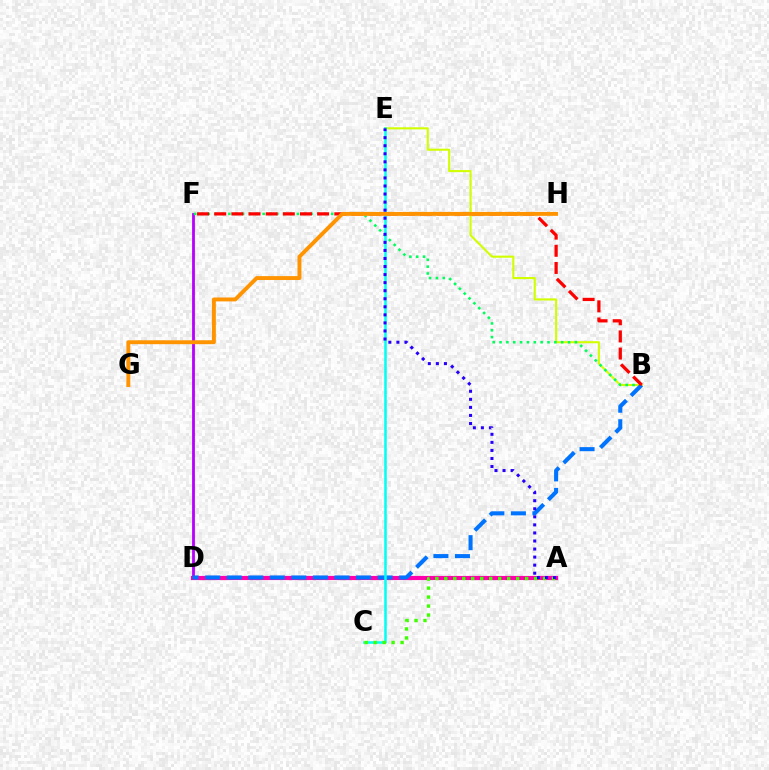{('D', 'F'): [{'color': '#b900ff', 'line_style': 'solid', 'thickness': 2.03}], ('B', 'E'): [{'color': '#d1ff00', 'line_style': 'solid', 'thickness': 1.51}], ('B', 'F'): [{'color': '#00ff5c', 'line_style': 'dotted', 'thickness': 1.86}, {'color': '#ff0000', 'line_style': 'dashed', 'thickness': 2.33}], ('A', 'D'): [{'color': '#ff00ac', 'line_style': 'solid', 'thickness': 2.99}], ('B', 'D'): [{'color': '#0074ff', 'line_style': 'dashed', 'thickness': 2.93}], ('C', 'E'): [{'color': '#00fff6', 'line_style': 'solid', 'thickness': 1.82}], ('G', 'H'): [{'color': '#ff9400', 'line_style': 'solid', 'thickness': 2.81}], ('A', 'C'): [{'color': '#3dff00', 'line_style': 'dotted', 'thickness': 2.44}], ('A', 'E'): [{'color': '#2500ff', 'line_style': 'dotted', 'thickness': 2.19}]}